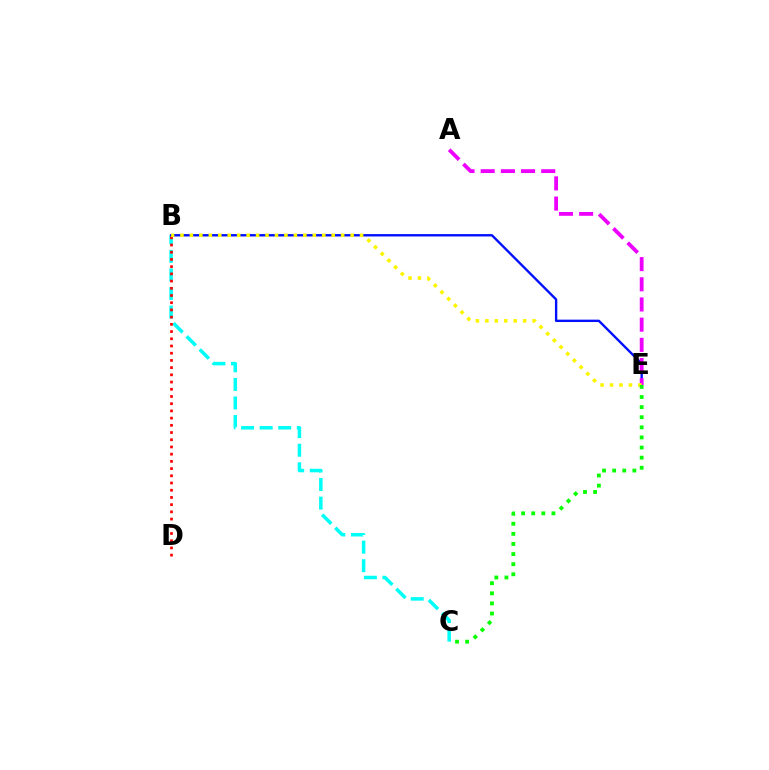{('B', 'C'): [{'color': '#00fff6', 'line_style': 'dashed', 'thickness': 2.52}], ('B', 'E'): [{'color': '#0010ff', 'line_style': 'solid', 'thickness': 1.71}, {'color': '#fcf500', 'line_style': 'dotted', 'thickness': 2.57}], ('B', 'D'): [{'color': '#ff0000', 'line_style': 'dotted', 'thickness': 1.96}], ('A', 'E'): [{'color': '#ee00ff', 'line_style': 'dashed', 'thickness': 2.74}], ('C', 'E'): [{'color': '#08ff00', 'line_style': 'dotted', 'thickness': 2.75}]}